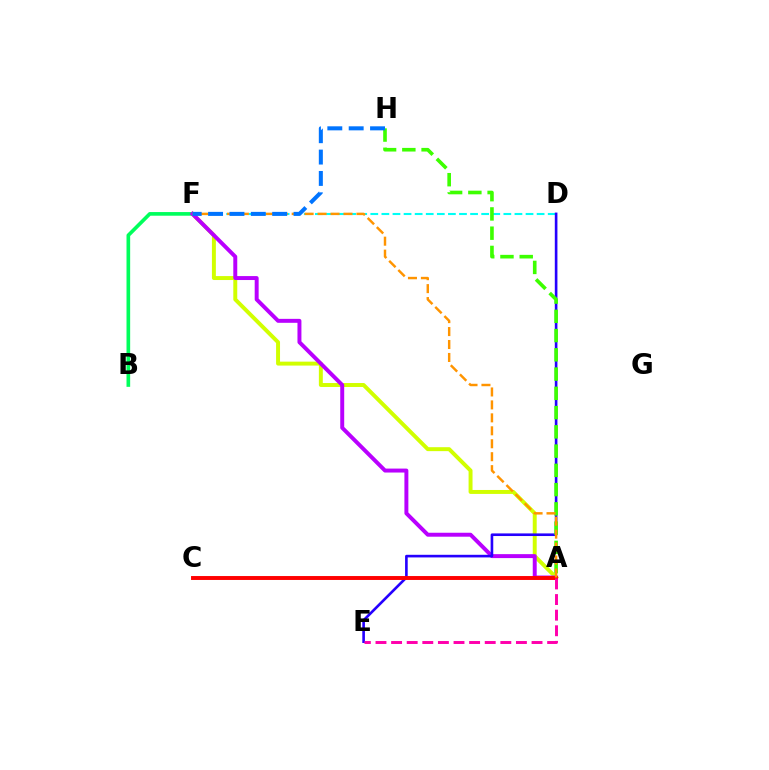{('D', 'F'): [{'color': '#00fff6', 'line_style': 'dashed', 'thickness': 1.51}], ('A', 'F'): [{'color': '#d1ff00', 'line_style': 'solid', 'thickness': 2.84}, {'color': '#b900ff', 'line_style': 'solid', 'thickness': 2.85}, {'color': '#ff9400', 'line_style': 'dashed', 'thickness': 1.76}], ('B', 'F'): [{'color': '#00ff5c', 'line_style': 'solid', 'thickness': 2.63}], ('D', 'E'): [{'color': '#2500ff', 'line_style': 'solid', 'thickness': 1.89}], ('A', 'C'): [{'color': '#ff0000', 'line_style': 'solid', 'thickness': 2.82}], ('A', 'H'): [{'color': '#3dff00', 'line_style': 'dashed', 'thickness': 2.62}], ('A', 'E'): [{'color': '#ff00ac', 'line_style': 'dashed', 'thickness': 2.12}], ('F', 'H'): [{'color': '#0074ff', 'line_style': 'dashed', 'thickness': 2.9}]}